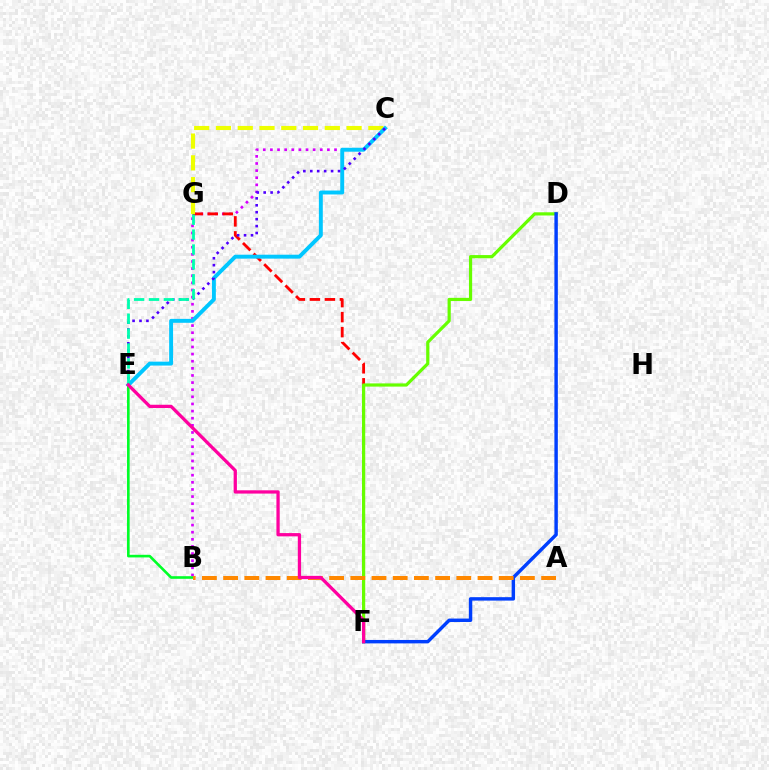{('B', 'C'): [{'color': '#d600ff', 'line_style': 'dotted', 'thickness': 1.94}], ('F', 'G'): [{'color': '#ff0000', 'line_style': 'dashed', 'thickness': 2.04}], ('D', 'F'): [{'color': '#66ff00', 'line_style': 'solid', 'thickness': 2.3}, {'color': '#003fff', 'line_style': 'solid', 'thickness': 2.47}], ('C', 'G'): [{'color': '#eeff00', 'line_style': 'dashed', 'thickness': 2.96}], ('C', 'E'): [{'color': '#00c7ff', 'line_style': 'solid', 'thickness': 2.82}, {'color': '#4f00ff', 'line_style': 'dotted', 'thickness': 1.88}], ('B', 'E'): [{'color': '#00ff27', 'line_style': 'solid', 'thickness': 1.89}], ('E', 'G'): [{'color': '#00ffaf', 'line_style': 'dashed', 'thickness': 2.03}], ('A', 'B'): [{'color': '#ff8800', 'line_style': 'dashed', 'thickness': 2.88}], ('E', 'F'): [{'color': '#ff00a0', 'line_style': 'solid', 'thickness': 2.36}]}